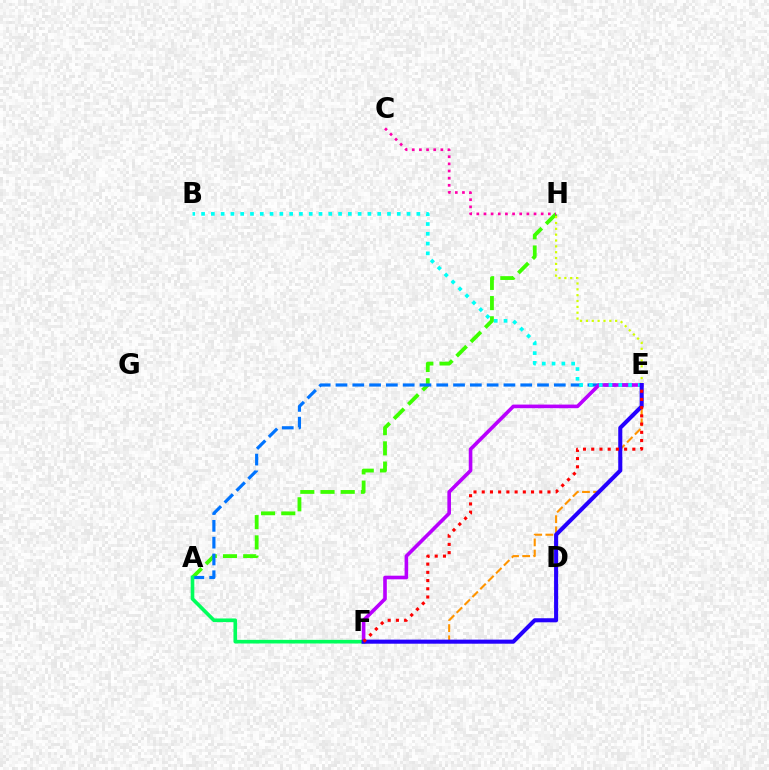{('E', 'F'): [{'color': '#ff9400', 'line_style': 'dashed', 'thickness': 1.51}, {'color': '#b900ff', 'line_style': 'solid', 'thickness': 2.6}, {'color': '#2500ff', 'line_style': 'solid', 'thickness': 2.93}, {'color': '#ff0000', 'line_style': 'dotted', 'thickness': 2.23}], ('A', 'H'): [{'color': '#3dff00', 'line_style': 'dashed', 'thickness': 2.75}], ('A', 'E'): [{'color': '#0074ff', 'line_style': 'dashed', 'thickness': 2.28}], ('C', 'H'): [{'color': '#ff00ac', 'line_style': 'dotted', 'thickness': 1.94}], ('A', 'F'): [{'color': '#00ff5c', 'line_style': 'solid', 'thickness': 2.62}], ('E', 'H'): [{'color': '#d1ff00', 'line_style': 'dotted', 'thickness': 1.59}], ('B', 'E'): [{'color': '#00fff6', 'line_style': 'dotted', 'thickness': 2.66}]}